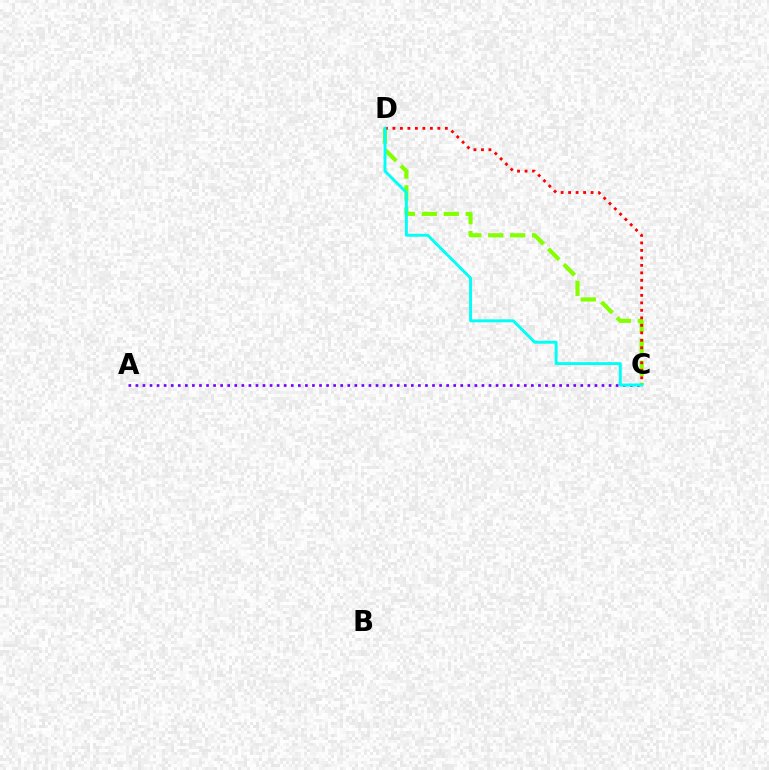{('A', 'C'): [{'color': '#7200ff', 'line_style': 'dotted', 'thickness': 1.92}], ('C', 'D'): [{'color': '#84ff00', 'line_style': 'dashed', 'thickness': 2.98}, {'color': '#ff0000', 'line_style': 'dotted', 'thickness': 2.04}, {'color': '#00fff6', 'line_style': 'solid', 'thickness': 2.11}]}